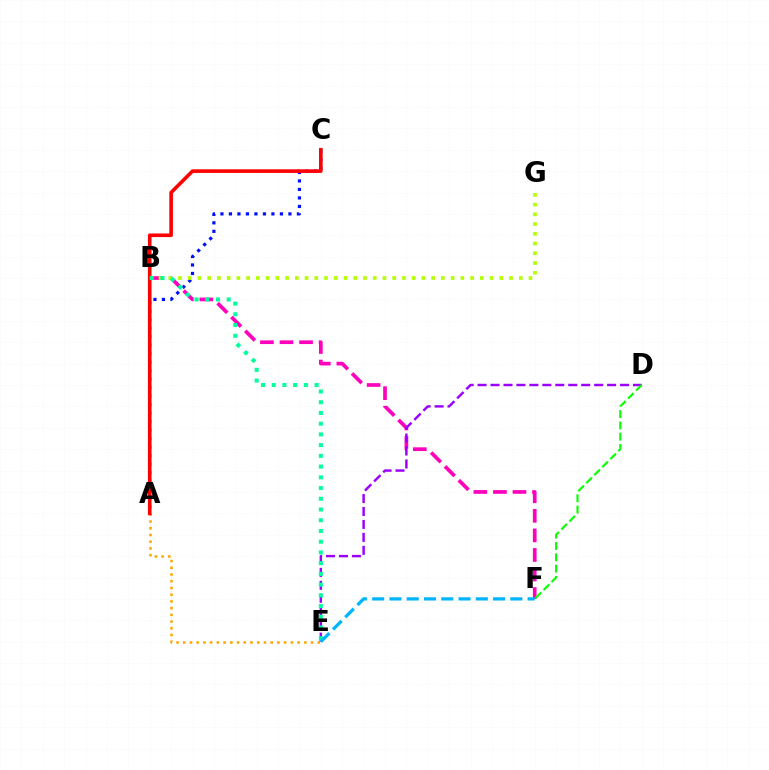{('B', 'F'): [{'color': '#ff00bd', 'line_style': 'dashed', 'thickness': 2.66}], ('A', 'C'): [{'color': '#0010ff', 'line_style': 'dotted', 'thickness': 2.31}, {'color': '#ff0000', 'line_style': 'solid', 'thickness': 2.6}], ('A', 'E'): [{'color': '#ffa500', 'line_style': 'dotted', 'thickness': 1.83}], ('B', 'G'): [{'color': '#b3ff00', 'line_style': 'dotted', 'thickness': 2.65}], ('D', 'E'): [{'color': '#9b00ff', 'line_style': 'dashed', 'thickness': 1.76}], ('B', 'E'): [{'color': '#00ff9d', 'line_style': 'dotted', 'thickness': 2.91}], ('E', 'F'): [{'color': '#00b5ff', 'line_style': 'dashed', 'thickness': 2.35}], ('D', 'F'): [{'color': '#08ff00', 'line_style': 'dashed', 'thickness': 1.54}]}